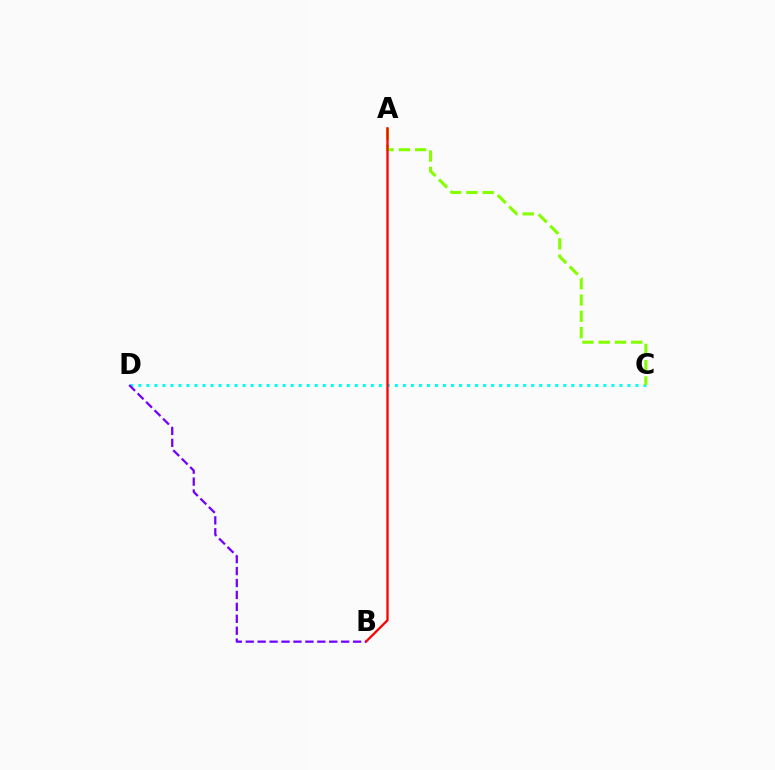{('C', 'D'): [{'color': '#00fff6', 'line_style': 'dotted', 'thickness': 2.18}], ('A', 'C'): [{'color': '#84ff00', 'line_style': 'dashed', 'thickness': 2.21}], ('A', 'B'): [{'color': '#ff0000', 'line_style': 'solid', 'thickness': 1.65}], ('B', 'D'): [{'color': '#7200ff', 'line_style': 'dashed', 'thickness': 1.62}]}